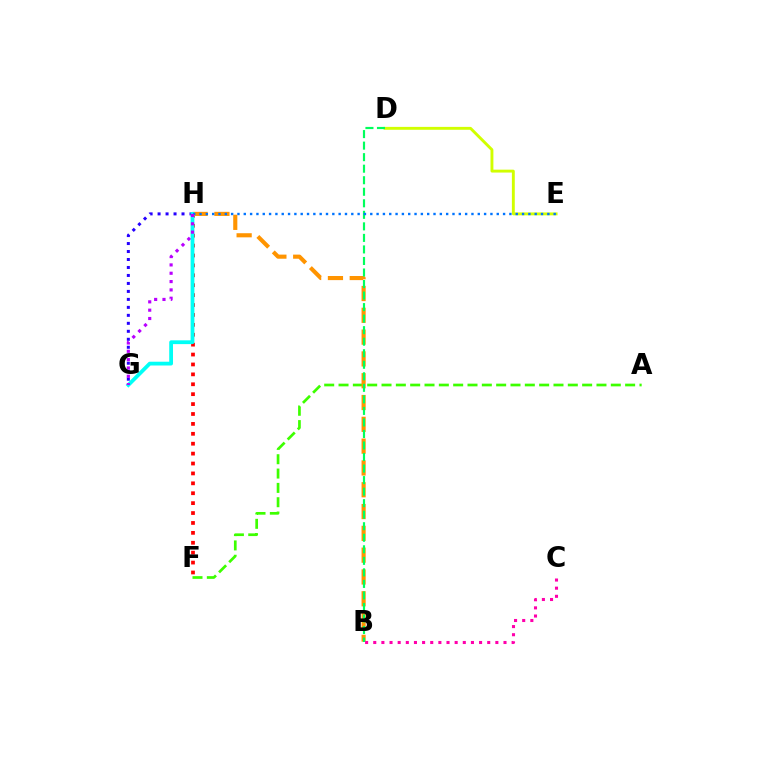{('F', 'H'): [{'color': '#ff0000', 'line_style': 'dotted', 'thickness': 2.69}], ('A', 'F'): [{'color': '#3dff00', 'line_style': 'dashed', 'thickness': 1.95}], ('D', 'E'): [{'color': '#d1ff00', 'line_style': 'solid', 'thickness': 2.08}], ('B', 'H'): [{'color': '#ff9400', 'line_style': 'dashed', 'thickness': 2.96}], ('B', 'C'): [{'color': '#ff00ac', 'line_style': 'dotted', 'thickness': 2.21}], ('B', 'D'): [{'color': '#00ff5c', 'line_style': 'dashed', 'thickness': 1.57}], ('G', 'H'): [{'color': '#2500ff', 'line_style': 'dotted', 'thickness': 2.17}, {'color': '#00fff6', 'line_style': 'solid', 'thickness': 2.72}, {'color': '#b900ff', 'line_style': 'dotted', 'thickness': 2.26}], ('E', 'H'): [{'color': '#0074ff', 'line_style': 'dotted', 'thickness': 1.72}]}